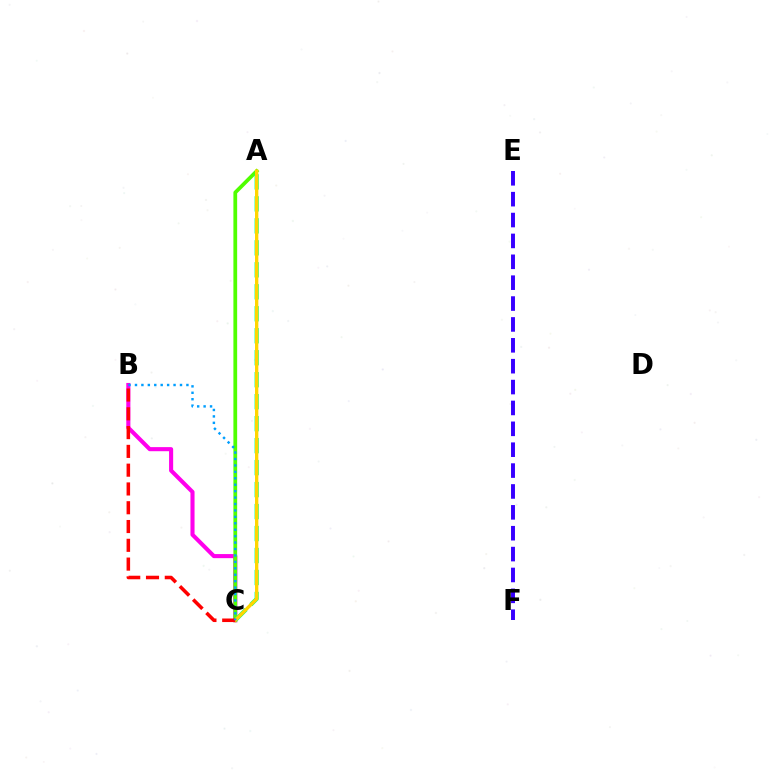{('B', 'C'): [{'color': '#ff00ed', 'line_style': 'solid', 'thickness': 2.94}, {'color': '#ff0000', 'line_style': 'dashed', 'thickness': 2.55}, {'color': '#009eff', 'line_style': 'dotted', 'thickness': 1.75}], ('E', 'F'): [{'color': '#3700ff', 'line_style': 'dashed', 'thickness': 2.84}], ('A', 'C'): [{'color': '#4fff00', 'line_style': 'solid', 'thickness': 2.7}, {'color': '#00ff86', 'line_style': 'dashed', 'thickness': 2.99}, {'color': '#ffd500', 'line_style': 'solid', 'thickness': 2.39}]}